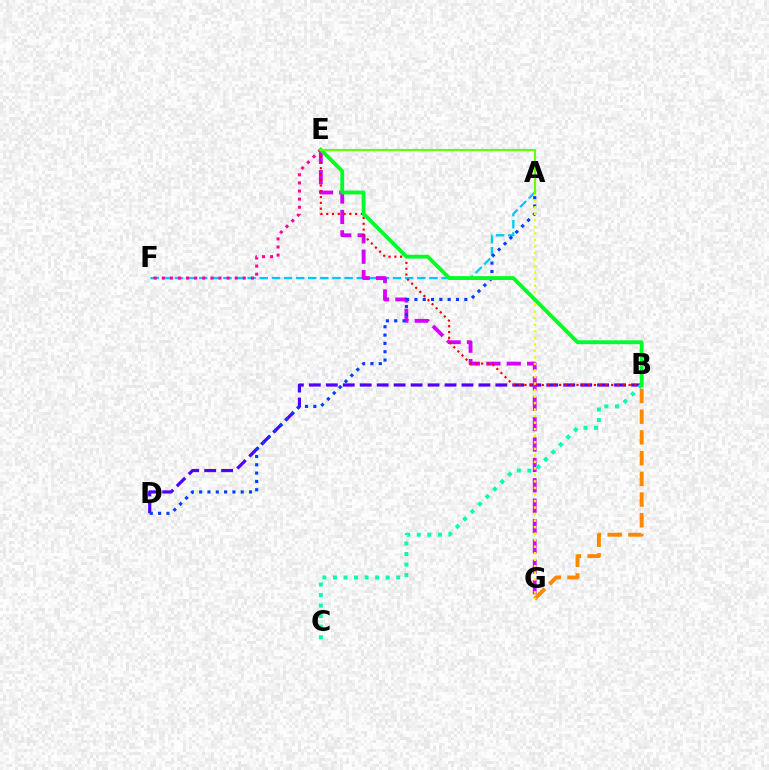{('A', 'F'): [{'color': '#00c7ff', 'line_style': 'dashed', 'thickness': 1.65}], ('B', 'D'): [{'color': '#4f00ff', 'line_style': 'dashed', 'thickness': 2.3}], ('E', 'G'): [{'color': '#d600ff', 'line_style': 'dashed', 'thickness': 2.77}], ('B', 'G'): [{'color': '#ff8800', 'line_style': 'dashed', 'thickness': 2.82}], ('E', 'F'): [{'color': '#ff00a0', 'line_style': 'dotted', 'thickness': 2.2}], ('B', 'C'): [{'color': '#00ffaf', 'line_style': 'dotted', 'thickness': 2.87}], ('A', 'D'): [{'color': '#003fff', 'line_style': 'dotted', 'thickness': 2.26}], ('A', 'G'): [{'color': '#eeff00', 'line_style': 'dotted', 'thickness': 1.77}], ('B', 'E'): [{'color': '#ff0000', 'line_style': 'dotted', 'thickness': 1.57}, {'color': '#00ff27', 'line_style': 'solid', 'thickness': 2.77}], ('A', 'E'): [{'color': '#66ff00', 'line_style': 'solid', 'thickness': 1.56}]}